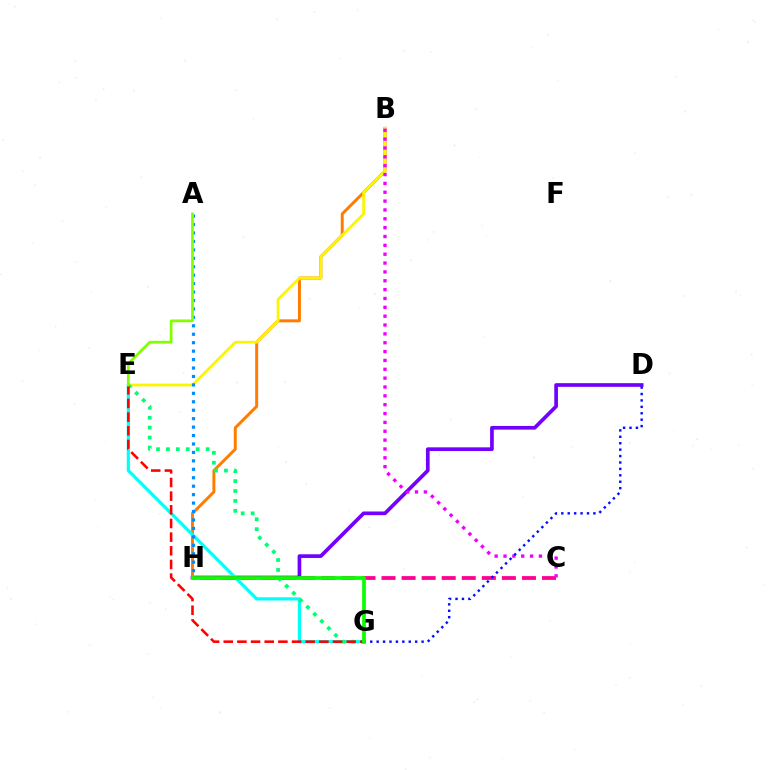{('D', 'H'): [{'color': '#7200ff', 'line_style': 'solid', 'thickness': 2.65}], ('B', 'H'): [{'color': '#ff7c00', 'line_style': 'solid', 'thickness': 2.13}], ('E', 'G'): [{'color': '#00fff6', 'line_style': 'solid', 'thickness': 2.27}, {'color': '#00ff74', 'line_style': 'dotted', 'thickness': 2.7}, {'color': '#ff0000', 'line_style': 'dashed', 'thickness': 1.86}], ('B', 'E'): [{'color': '#fcf500', 'line_style': 'solid', 'thickness': 1.99}], ('C', 'H'): [{'color': '#ff0094', 'line_style': 'dashed', 'thickness': 2.73}], ('B', 'C'): [{'color': '#ee00ff', 'line_style': 'dotted', 'thickness': 2.41}], ('D', 'G'): [{'color': '#0010ff', 'line_style': 'dotted', 'thickness': 1.74}], ('A', 'H'): [{'color': '#008cff', 'line_style': 'dotted', 'thickness': 2.29}], ('A', 'E'): [{'color': '#84ff00', 'line_style': 'solid', 'thickness': 1.99}], ('G', 'H'): [{'color': '#08ff00', 'line_style': 'solid', 'thickness': 2.66}]}